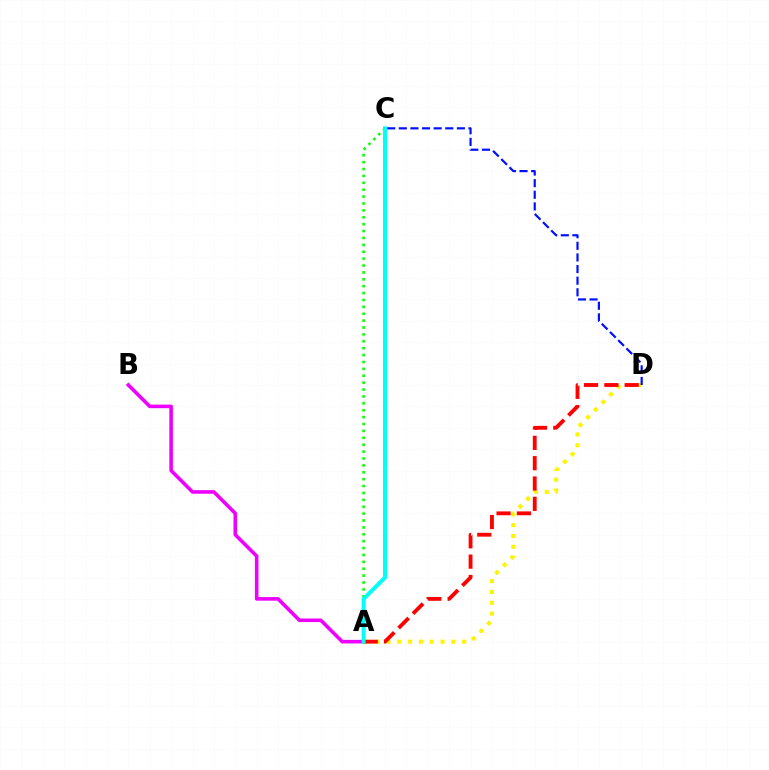{('A', 'C'): [{'color': '#08ff00', 'line_style': 'dotted', 'thickness': 1.87}, {'color': '#00fff6', 'line_style': 'solid', 'thickness': 2.86}], ('A', 'D'): [{'color': '#fcf500', 'line_style': 'dotted', 'thickness': 2.94}, {'color': '#ff0000', 'line_style': 'dashed', 'thickness': 2.76}], ('A', 'B'): [{'color': '#ee00ff', 'line_style': 'solid', 'thickness': 2.58}], ('C', 'D'): [{'color': '#0010ff', 'line_style': 'dashed', 'thickness': 1.58}]}